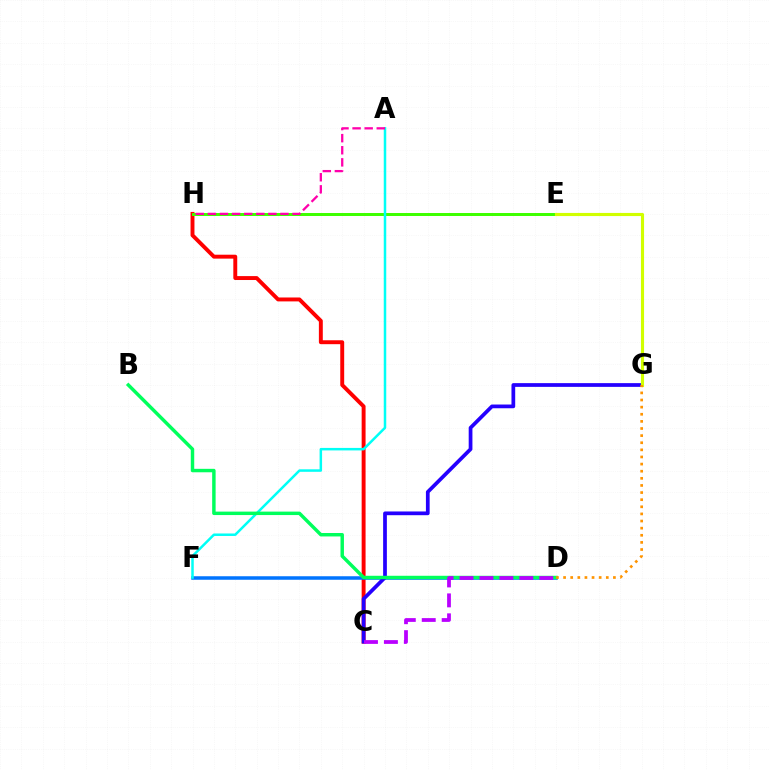{('C', 'H'): [{'color': '#ff0000', 'line_style': 'solid', 'thickness': 2.82}], ('D', 'F'): [{'color': '#0074ff', 'line_style': 'solid', 'thickness': 2.53}], ('E', 'H'): [{'color': '#3dff00', 'line_style': 'solid', 'thickness': 2.14}], ('C', 'G'): [{'color': '#2500ff', 'line_style': 'solid', 'thickness': 2.69}], ('E', 'G'): [{'color': '#d1ff00', 'line_style': 'solid', 'thickness': 2.25}], ('A', 'F'): [{'color': '#00fff6', 'line_style': 'solid', 'thickness': 1.8}], ('B', 'D'): [{'color': '#00ff5c', 'line_style': 'solid', 'thickness': 2.48}], ('D', 'G'): [{'color': '#ff9400', 'line_style': 'dotted', 'thickness': 1.93}], ('C', 'D'): [{'color': '#b900ff', 'line_style': 'dashed', 'thickness': 2.71}], ('A', 'H'): [{'color': '#ff00ac', 'line_style': 'dashed', 'thickness': 1.64}]}